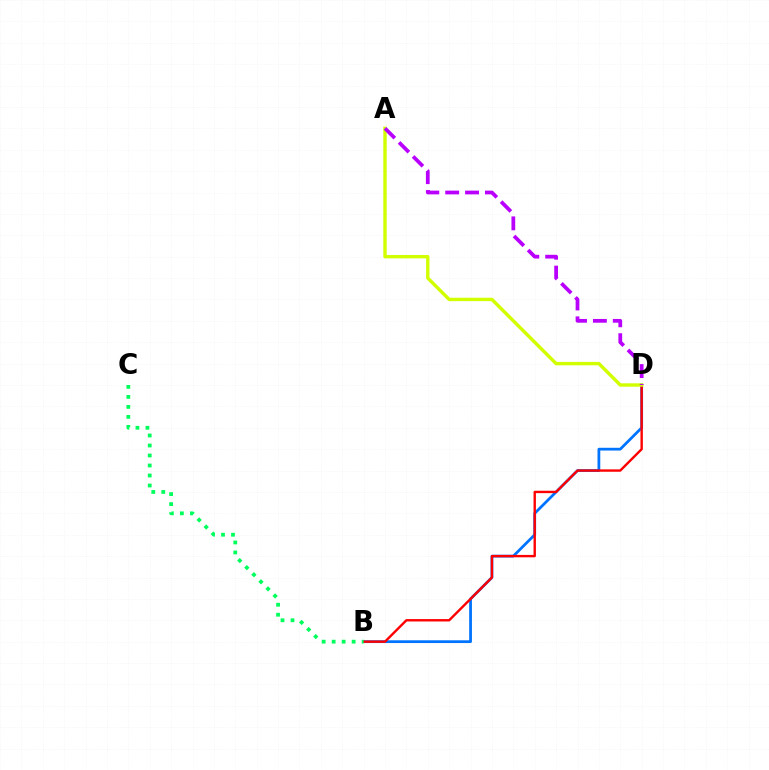{('B', 'D'): [{'color': '#0074ff', 'line_style': 'solid', 'thickness': 1.99}, {'color': '#ff0000', 'line_style': 'solid', 'thickness': 1.72}], ('B', 'C'): [{'color': '#00ff5c', 'line_style': 'dotted', 'thickness': 2.72}], ('A', 'D'): [{'color': '#d1ff00', 'line_style': 'solid', 'thickness': 2.44}, {'color': '#b900ff', 'line_style': 'dashed', 'thickness': 2.7}]}